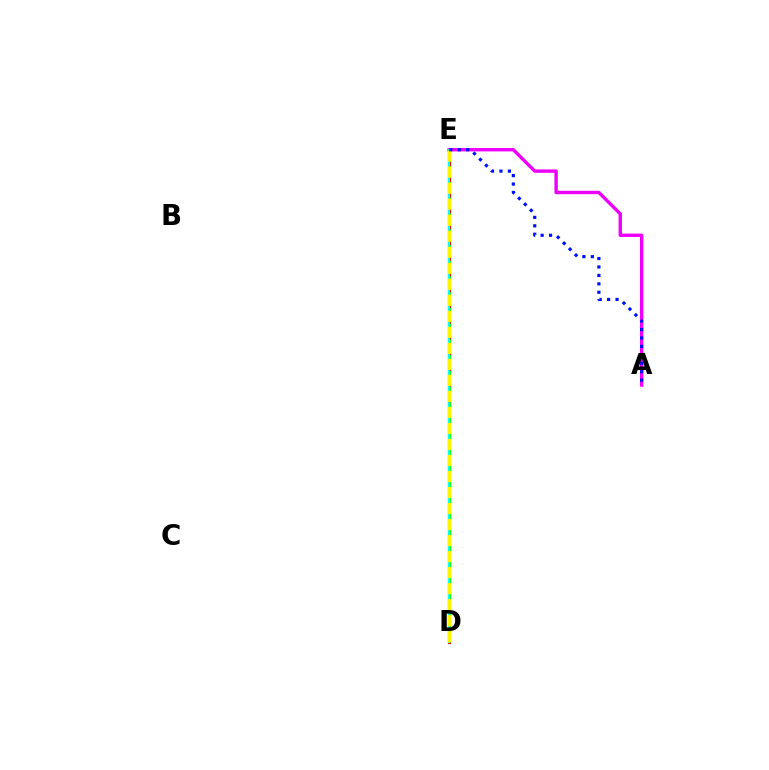{('D', 'E'): [{'color': '#ff0000', 'line_style': 'solid', 'thickness': 2.27}, {'color': '#08ff00', 'line_style': 'dashed', 'thickness': 2.14}, {'color': '#00fff6', 'line_style': 'solid', 'thickness': 1.54}, {'color': '#fcf500', 'line_style': 'dashed', 'thickness': 2.18}], ('A', 'E'): [{'color': '#ee00ff', 'line_style': 'solid', 'thickness': 2.44}, {'color': '#0010ff', 'line_style': 'dotted', 'thickness': 2.29}]}